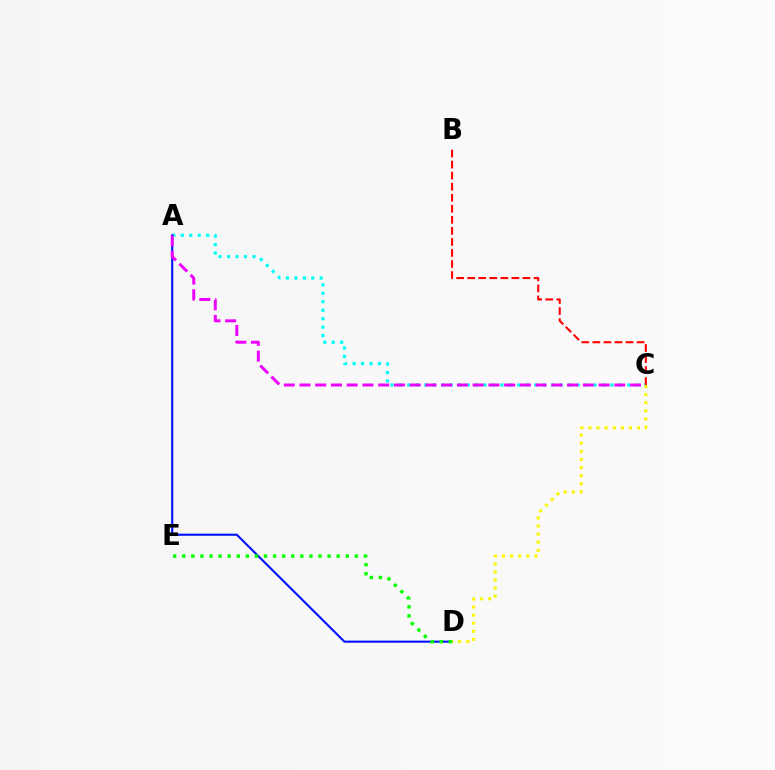{('A', 'C'): [{'color': '#00fff6', 'line_style': 'dotted', 'thickness': 2.3}, {'color': '#ee00ff', 'line_style': 'dashed', 'thickness': 2.14}], ('A', 'D'): [{'color': '#0010ff', 'line_style': 'solid', 'thickness': 1.5}], ('B', 'C'): [{'color': '#ff0000', 'line_style': 'dashed', 'thickness': 1.5}], ('C', 'D'): [{'color': '#fcf500', 'line_style': 'dotted', 'thickness': 2.2}], ('D', 'E'): [{'color': '#08ff00', 'line_style': 'dotted', 'thickness': 2.47}]}